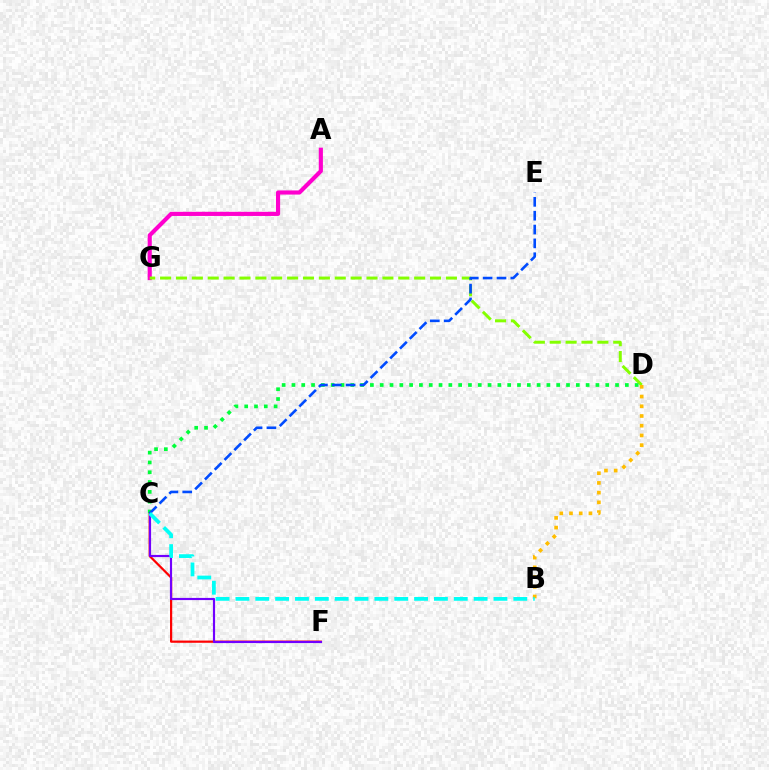{('A', 'G'): [{'color': '#ff00cf', 'line_style': 'solid', 'thickness': 2.98}], ('D', 'G'): [{'color': '#84ff00', 'line_style': 'dashed', 'thickness': 2.16}], ('C', 'F'): [{'color': '#ff0000', 'line_style': 'solid', 'thickness': 1.59}, {'color': '#7200ff', 'line_style': 'solid', 'thickness': 1.56}], ('C', 'D'): [{'color': '#00ff39', 'line_style': 'dotted', 'thickness': 2.66}], ('B', 'D'): [{'color': '#ffbd00', 'line_style': 'dotted', 'thickness': 2.64}], ('C', 'E'): [{'color': '#004bff', 'line_style': 'dashed', 'thickness': 1.88}], ('B', 'C'): [{'color': '#00fff6', 'line_style': 'dashed', 'thickness': 2.7}]}